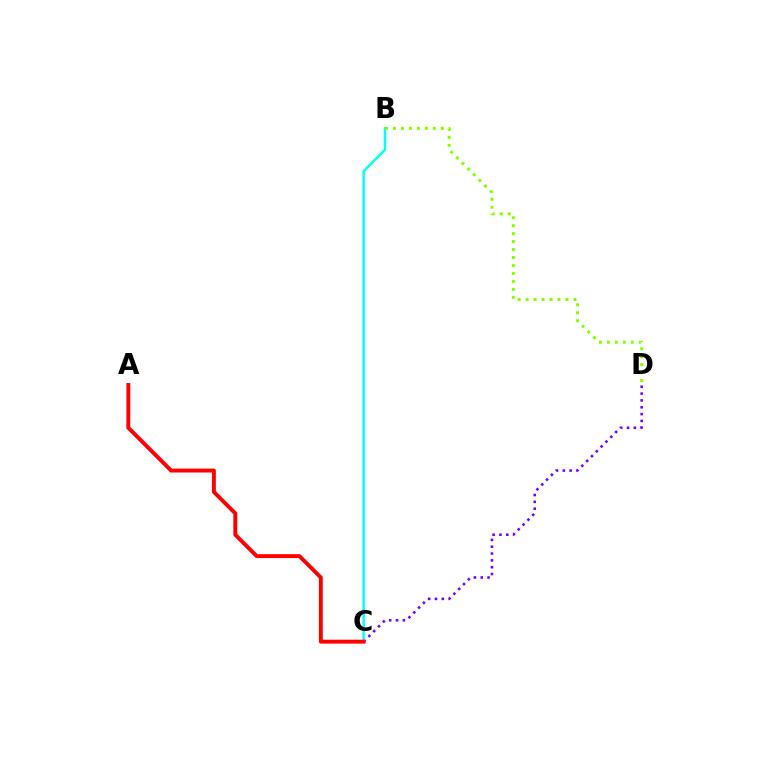{('C', 'D'): [{'color': '#7200ff', 'line_style': 'dotted', 'thickness': 1.86}], ('B', 'C'): [{'color': '#00fff6', 'line_style': 'solid', 'thickness': 1.77}], ('B', 'D'): [{'color': '#84ff00', 'line_style': 'dotted', 'thickness': 2.16}], ('A', 'C'): [{'color': '#ff0000', 'line_style': 'solid', 'thickness': 2.82}]}